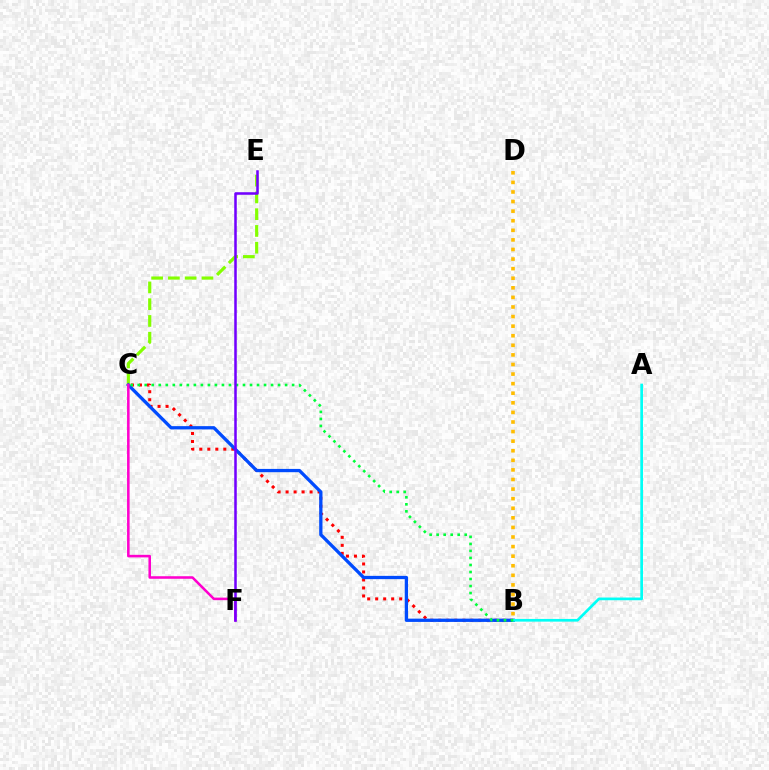{('C', 'E'): [{'color': '#84ff00', 'line_style': 'dashed', 'thickness': 2.28}], ('B', 'C'): [{'color': '#ff0000', 'line_style': 'dotted', 'thickness': 2.17}, {'color': '#004bff', 'line_style': 'solid', 'thickness': 2.36}, {'color': '#00ff39', 'line_style': 'dotted', 'thickness': 1.91}], ('B', 'D'): [{'color': '#ffbd00', 'line_style': 'dotted', 'thickness': 2.6}], ('A', 'B'): [{'color': '#00fff6', 'line_style': 'solid', 'thickness': 1.94}], ('C', 'F'): [{'color': '#ff00cf', 'line_style': 'solid', 'thickness': 1.84}], ('E', 'F'): [{'color': '#7200ff', 'line_style': 'solid', 'thickness': 1.82}]}